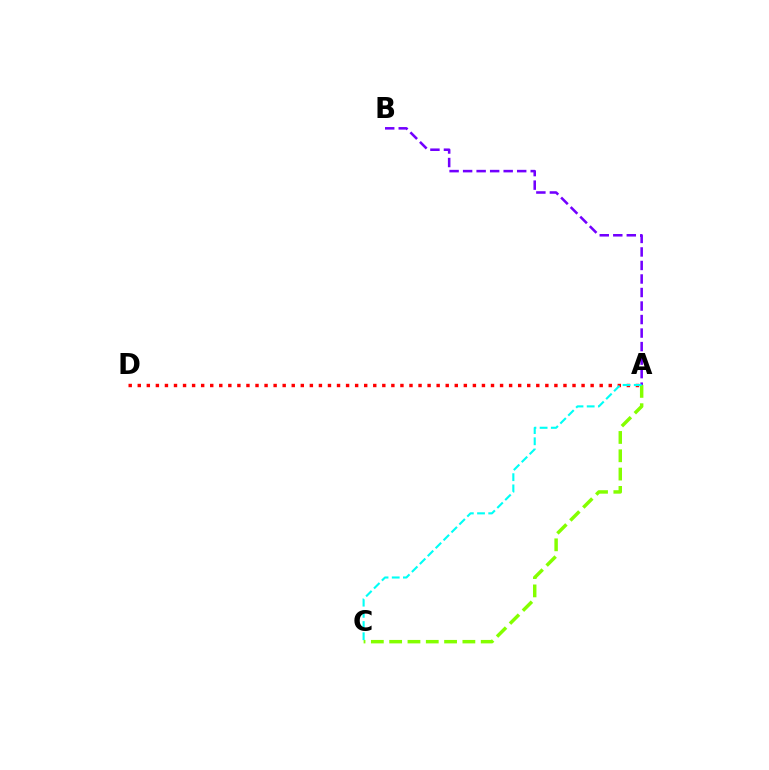{('A', 'C'): [{'color': '#84ff00', 'line_style': 'dashed', 'thickness': 2.49}, {'color': '#00fff6', 'line_style': 'dashed', 'thickness': 1.52}], ('A', 'D'): [{'color': '#ff0000', 'line_style': 'dotted', 'thickness': 2.46}], ('A', 'B'): [{'color': '#7200ff', 'line_style': 'dashed', 'thickness': 1.84}]}